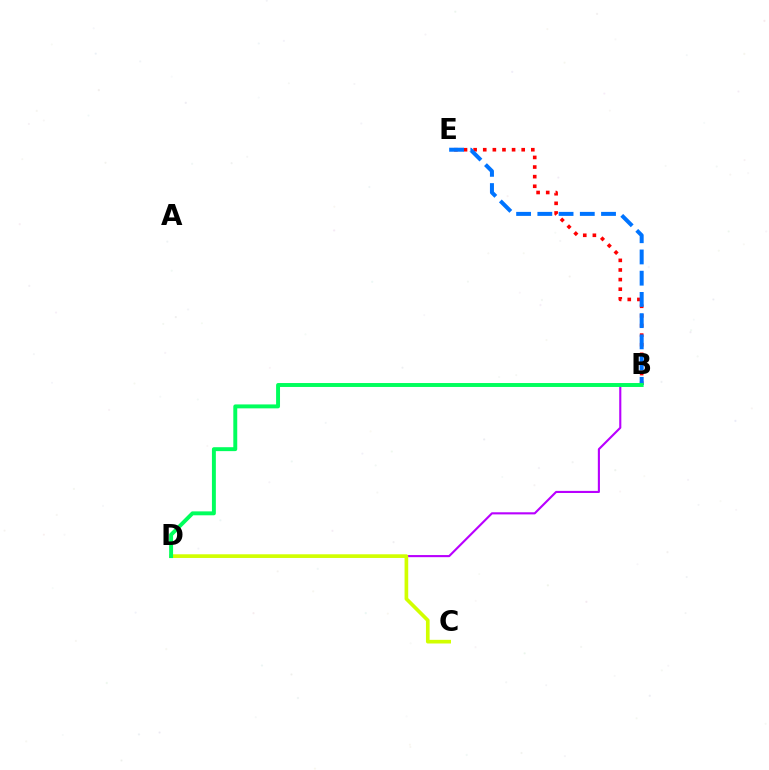{('B', 'E'): [{'color': '#ff0000', 'line_style': 'dotted', 'thickness': 2.61}, {'color': '#0074ff', 'line_style': 'dashed', 'thickness': 2.88}], ('B', 'D'): [{'color': '#b900ff', 'line_style': 'solid', 'thickness': 1.52}, {'color': '#00ff5c', 'line_style': 'solid', 'thickness': 2.83}], ('C', 'D'): [{'color': '#d1ff00', 'line_style': 'solid', 'thickness': 2.64}]}